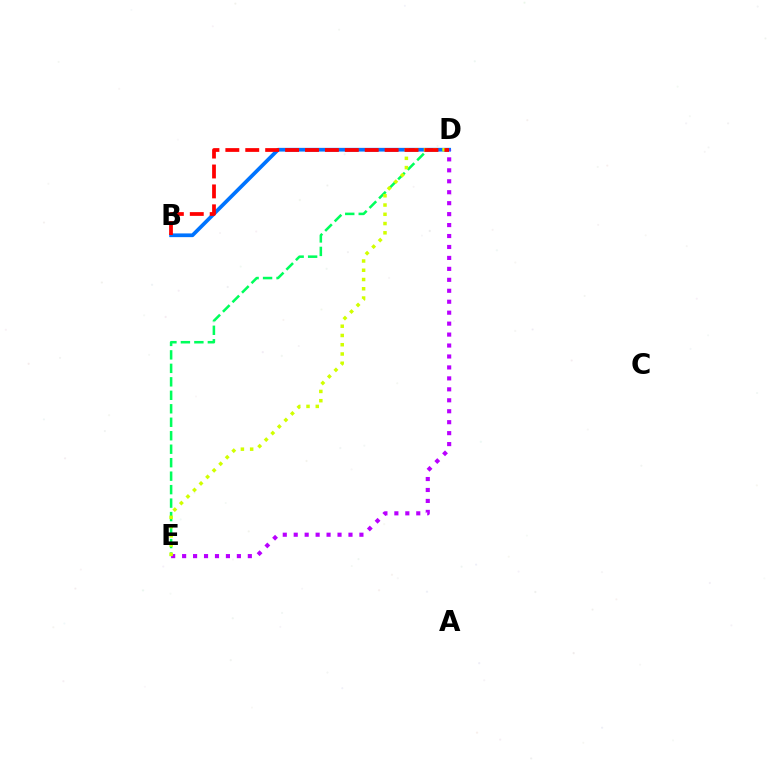{('D', 'E'): [{'color': '#00ff5c', 'line_style': 'dashed', 'thickness': 1.83}, {'color': '#b900ff', 'line_style': 'dotted', 'thickness': 2.98}, {'color': '#d1ff00', 'line_style': 'dotted', 'thickness': 2.52}], ('B', 'D'): [{'color': '#0074ff', 'line_style': 'solid', 'thickness': 2.68}, {'color': '#ff0000', 'line_style': 'dashed', 'thickness': 2.71}]}